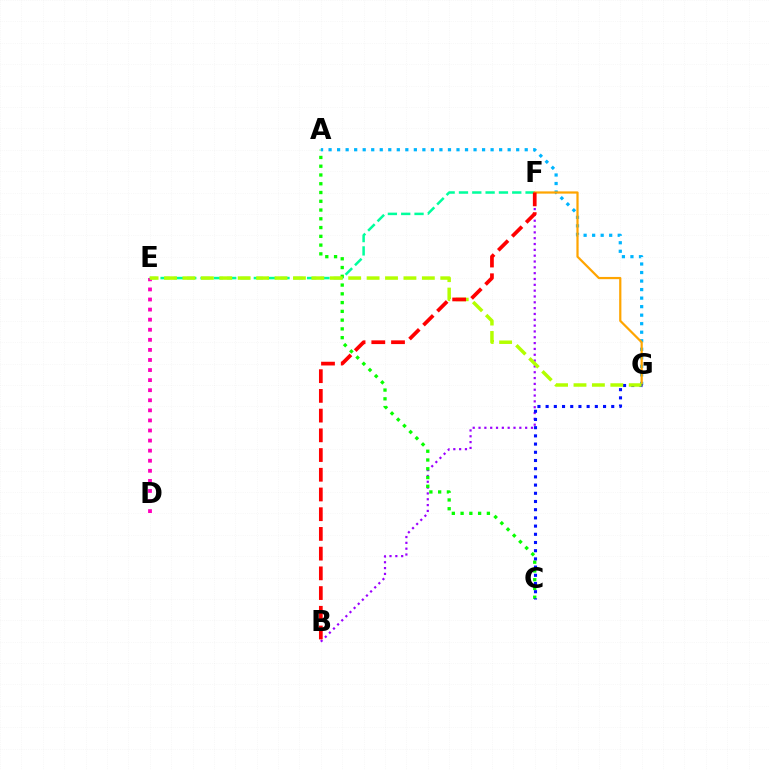{('D', 'E'): [{'color': '#ff00bd', 'line_style': 'dotted', 'thickness': 2.74}], ('B', 'F'): [{'color': '#9b00ff', 'line_style': 'dotted', 'thickness': 1.58}, {'color': '#ff0000', 'line_style': 'dashed', 'thickness': 2.68}], ('A', 'C'): [{'color': '#08ff00', 'line_style': 'dotted', 'thickness': 2.38}], ('A', 'G'): [{'color': '#00b5ff', 'line_style': 'dotted', 'thickness': 2.32}], ('E', 'F'): [{'color': '#00ff9d', 'line_style': 'dashed', 'thickness': 1.81}], ('F', 'G'): [{'color': '#ffa500', 'line_style': 'solid', 'thickness': 1.6}], ('C', 'G'): [{'color': '#0010ff', 'line_style': 'dotted', 'thickness': 2.23}], ('E', 'G'): [{'color': '#b3ff00', 'line_style': 'dashed', 'thickness': 2.5}]}